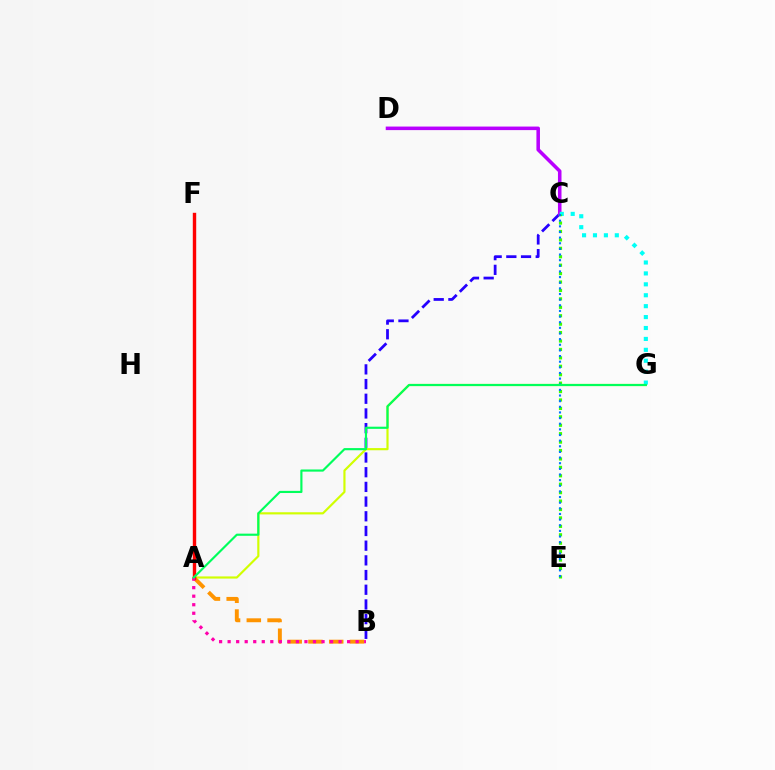{('A', 'G'): [{'color': '#d1ff00', 'line_style': 'solid', 'thickness': 1.56}, {'color': '#00ff5c', 'line_style': 'solid', 'thickness': 1.55}], ('A', 'B'): [{'color': '#ff9400', 'line_style': 'dashed', 'thickness': 2.82}, {'color': '#ff00ac', 'line_style': 'dotted', 'thickness': 2.32}], ('A', 'F'): [{'color': '#ff0000', 'line_style': 'solid', 'thickness': 2.44}], ('B', 'C'): [{'color': '#2500ff', 'line_style': 'dashed', 'thickness': 2.0}], ('C', 'D'): [{'color': '#b900ff', 'line_style': 'solid', 'thickness': 2.55}], ('C', 'G'): [{'color': '#00fff6', 'line_style': 'dotted', 'thickness': 2.97}], ('C', 'E'): [{'color': '#3dff00', 'line_style': 'dotted', 'thickness': 2.29}, {'color': '#0074ff', 'line_style': 'dotted', 'thickness': 1.53}]}